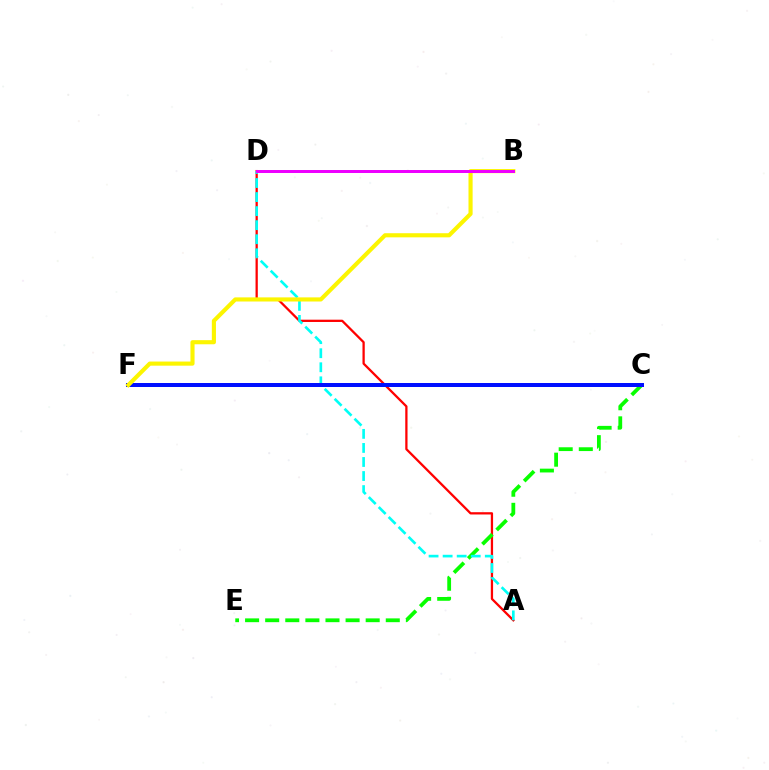{('A', 'D'): [{'color': '#ff0000', 'line_style': 'solid', 'thickness': 1.64}, {'color': '#00fff6', 'line_style': 'dashed', 'thickness': 1.91}], ('C', 'E'): [{'color': '#08ff00', 'line_style': 'dashed', 'thickness': 2.73}], ('C', 'F'): [{'color': '#0010ff', 'line_style': 'solid', 'thickness': 2.87}], ('B', 'F'): [{'color': '#fcf500', 'line_style': 'solid', 'thickness': 2.97}], ('B', 'D'): [{'color': '#ee00ff', 'line_style': 'solid', 'thickness': 2.15}]}